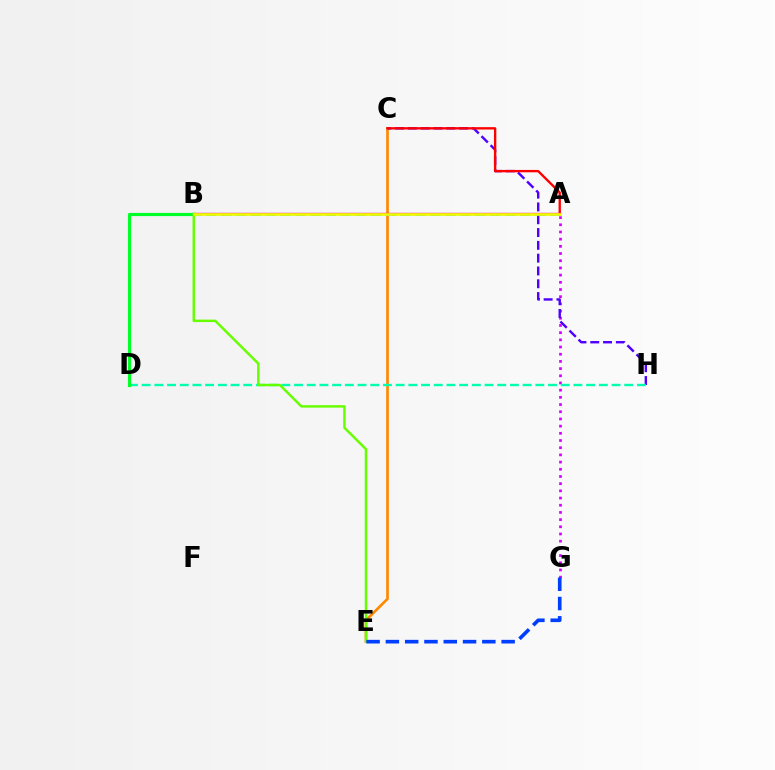{('A', 'G'): [{'color': '#d600ff', 'line_style': 'dotted', 'thickness': 1.95}], ('C', 'E'): [{'color': '#ff8800', 'line_style': 'solid', 'thickness': 1.93}], ('A', 'B'): [{'color': '#00c7ff', 'line_style': 'dashed', 'thickness': 2.03}, {'color': '#ff00a0', 'line_style': 'solid', 'thickness': 1.69}, {'color': '#eeff00', 'line_style': 'solid', 'thickness': 1.92}], ('C', 'H'): [{'color': '#4f00ff', 'line_style': 'dashed', 'thickness': 1.74}], ('D', 'H'): [{'color': '#00ffaf', 'line_style': 'dashed', 'thickness': 1.73}], ('A', 'C'): [{'color': '#ff0000', 'line_style': 'solid', 'thickness': 1.69}], ('B', 'D'): [{'color': '#00ff27', 'line_style': 'solid', 'thickness': 2.27}], ('B', 'E'): [{'color': '#66ff00', 'line_style': 'solid', 'thickness': 1.76}], ('E', 'G'): [{'color': '#003fff', 'line_style': 'dashed', 'thickness': 2.62}]}